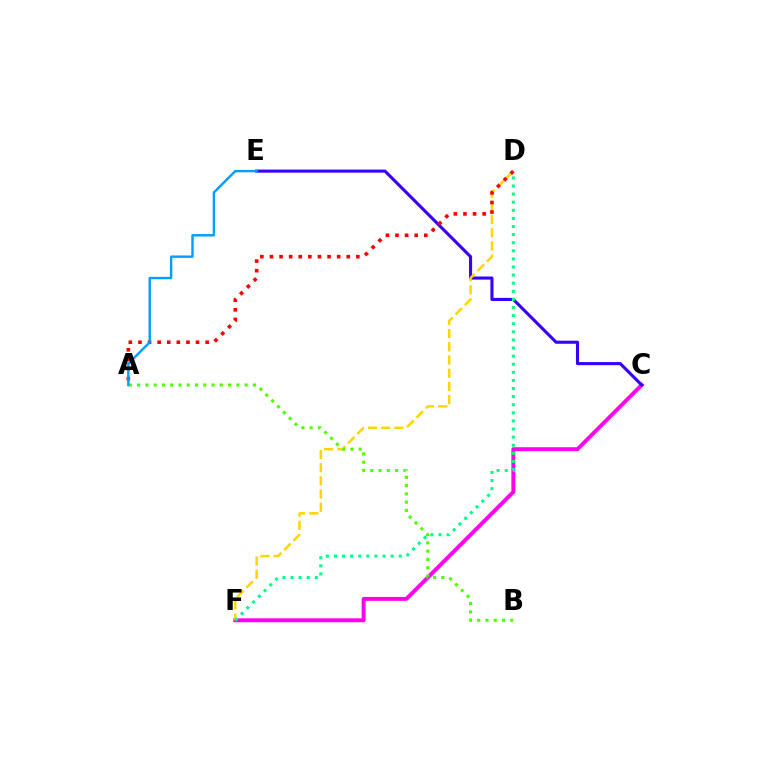{('C', 'F'): [{'color': '#ff00ed', 'line_style': 'solid', 'thickness': 2.82}], ('C', 'E'): [{'color': '#3700ff', 'line_style': 'solid', 'thickness': 2.23}], ('D', 'F'): [{'color': '#ffd500', 'line_style': 'dashed', 'thickness': 1.79}, {'color': '#00ff86', 'line_style': 'dotted', 'thickness': 2.2}], ('A', 'D'): [{'color': '#ff0000', 'line_style': 'dotted', 'thickness': 2.61}], ('A', 'B'): [{'color': '#4fff00', 'line_style': 'dotted', 'thickness': 2.25}], ('A', 'E'): [{'color': '#009eff', 'line_style': 'solid', 'thickness': 1.74}]}